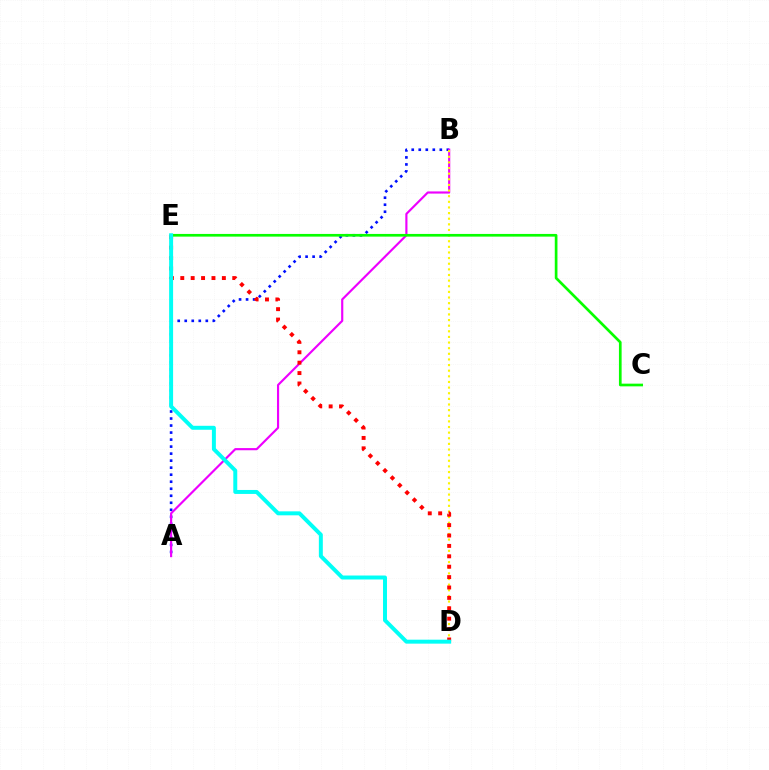{('A', 'B'): [{'color': '#0010ff', 'line_style': 'dotted', 'thickness': 1.91}, {'color': '#ee00ff', 'line_style': 'solid', 'thickness': 1.55}], ('B', 'D'): [{'color': '#fcf500', 'line_style': 'dotted', 'thickness': 1.53}], ('D', 'E'): [{'color': '#ff0000', 'line_style': 'dotted', 'thickness': 2.82}, {'color': '#00fff6', 'line_style': 'solid', 'thickness': 2.85}], ('C', 'E'): [{'color': '#08ff00', 'line_style': 'solid', 'thickness': 1.93}]}